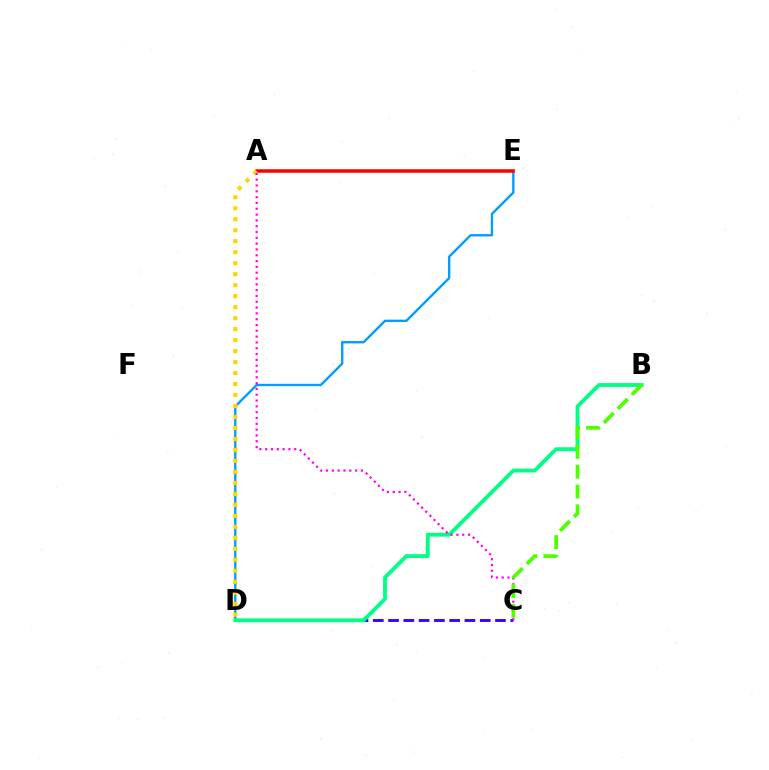{('D', 'E'): [{'color': '#009eff', 'line_style': 'solid', 'thickness': 1.7}], ('A', 'E'): [{'color': '#ff0000', 'line_style': 'solid', 'thickness': 2.53}], ('A', 'D'): [{'color': '#ffd500', 'line_style': 'dotted', 'thickness': 2.98}], ('C', 'D'): [{'color': '#3700ff', 'line_style': 'dashed', 'thickness': 2.07}], ('B', 'D'): [{'color': '#00ff86', 'line_style': 'solid', 'thickness': 2.76}], ('A', 'C'): [{'color': '#ff00ed', 'line_style': 'dotted', 'thickness': 1.58}], ('B', 'C'): [{'color': '#4fff00', 'line_style': 'dashed', 'thickness': 2.69}]}